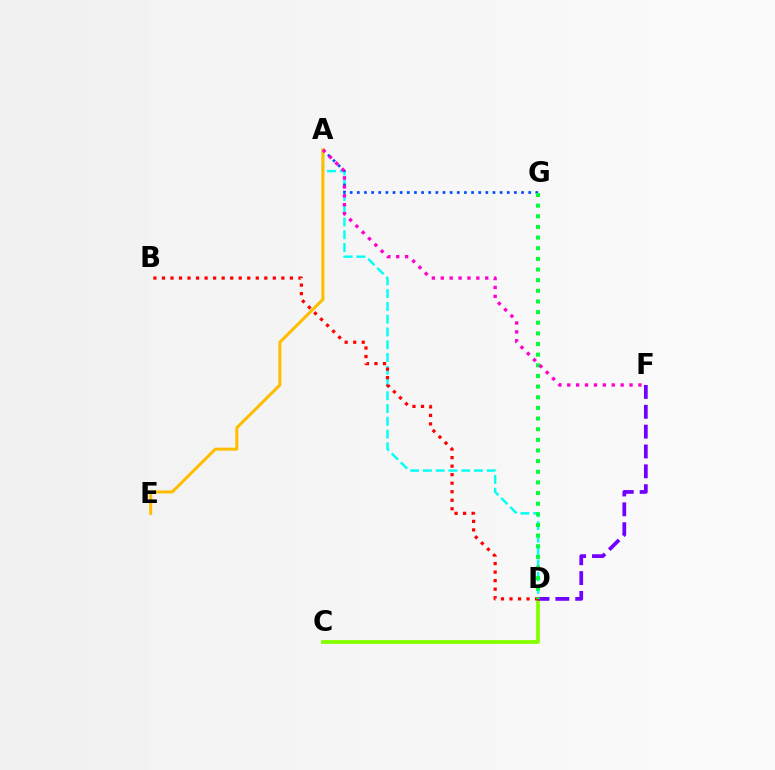{('A', 'D'): [{'color': '#00fff6', 'line_style': 'dashed', 'thickness': 1.73}], ('C', 'D'): [{'color': '#84ff00', 'line_style': 'solid', 'thickness': 2.73}], ('D', 'F'): [{'color': '#7200ff', 'line_style': 'dashed', 'thickness': 2.7}], ('A', 'G'): [{'color': '#004bff', 'line_style': 'dotted', 'thickness': 1.94}], ('A', 'E'): [{'color': '#ffbd00', 'line_style': 'solid', 'thickness': 2.17}], ('B', 'D'): [{'color': '#ff0000', 'line_style': 'dotted', 'thickness': 2.32}], ('D', 'G'): [{'color': '#00ff39', 'line_style': 'dotted', 'thickness': 2.89}], ('A', 'F'): [{'color': '#ff00cf', 'line_style': 'dotted', 'thickness': 2.42}]}